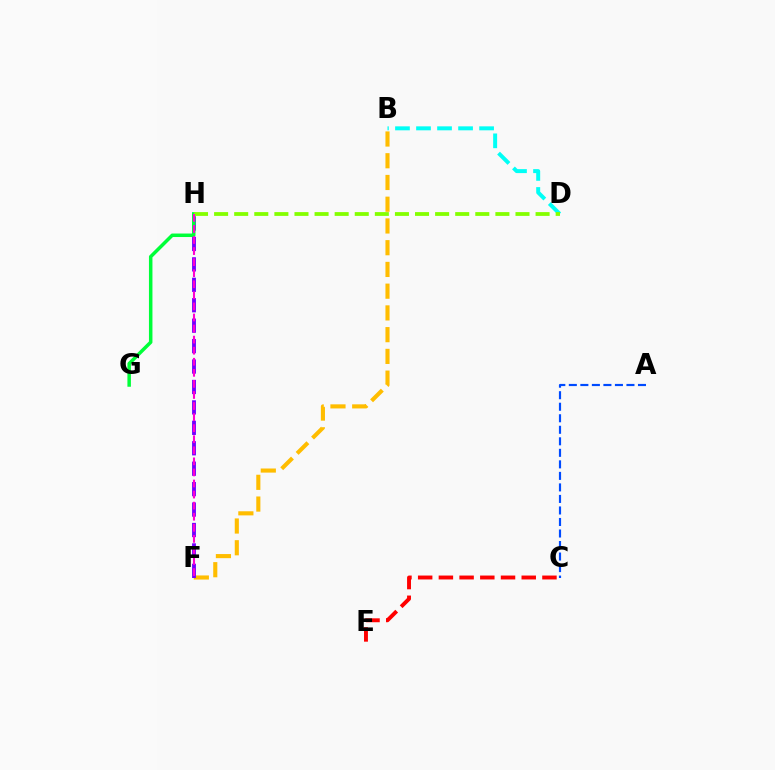{('B', 'D'): [{'color': '#00fff6', 'line_style': 'dashed', 'thickness': 2.86}], ('B', 'F'): [{'color': '#ffbd00', 'line_style': 'dashed', 'thickness': 2.95}], ('A', 'C'): [{'color': '#004bff', 'line_style': 'dashed', 'thickness': 1.57}], ('F', 'H'): [{'color': '#7200ff', 'line_style': 'dashed', 'thickness': 2.78}, {'color': '#ff00cf', 'line_style': 'dashed', 'thickness': 1.5}], ('C', 'E'): [{'color': '#ff0000', 'line_style': 'dashed', 'thickness': 2.81}], ('G', 'H'): [{'color': '#00ff39', 'line_style': 'solid', 'thickness': 2.52}], ('D', 'H'): [{'color': '#84ff00', 'line_style': 'dashed', 'thickness': 2.73}]}